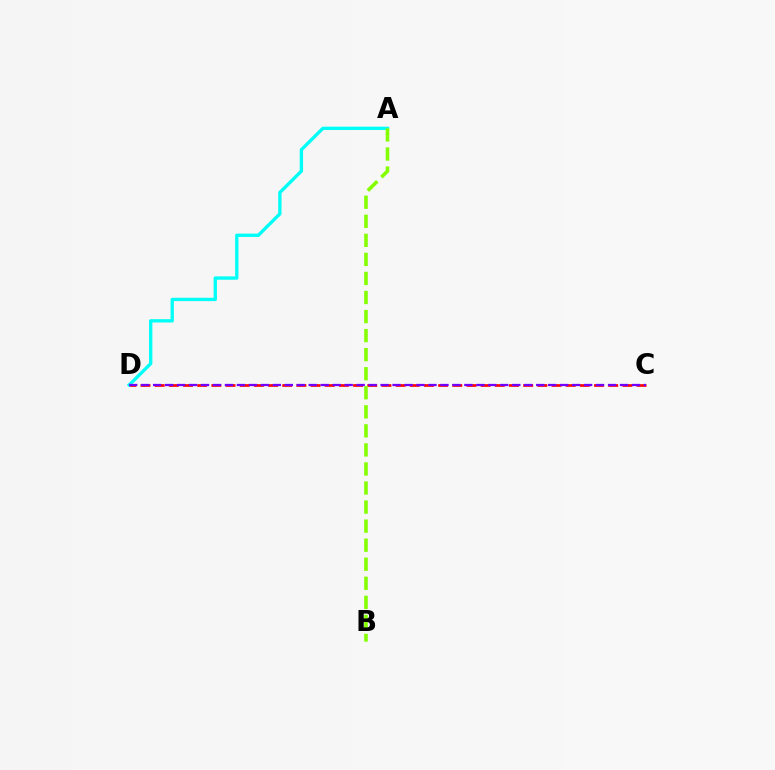{('C', 'D'): [{'color': '#ff0000', 'line_style': 'dashed', 'thickness': 1.93}, {'color': '#7200ff', 'line_style': 'dashed', 'thickness': 1.63}], ('A', 'D'): [{'color': '#00fff6', 'line_style': 'solid', 'thickness': 2.4}], ('A', 'B'): [{'color': '#84ff00', 'line_style': 'dashed', 'thickness': 2.59}]}